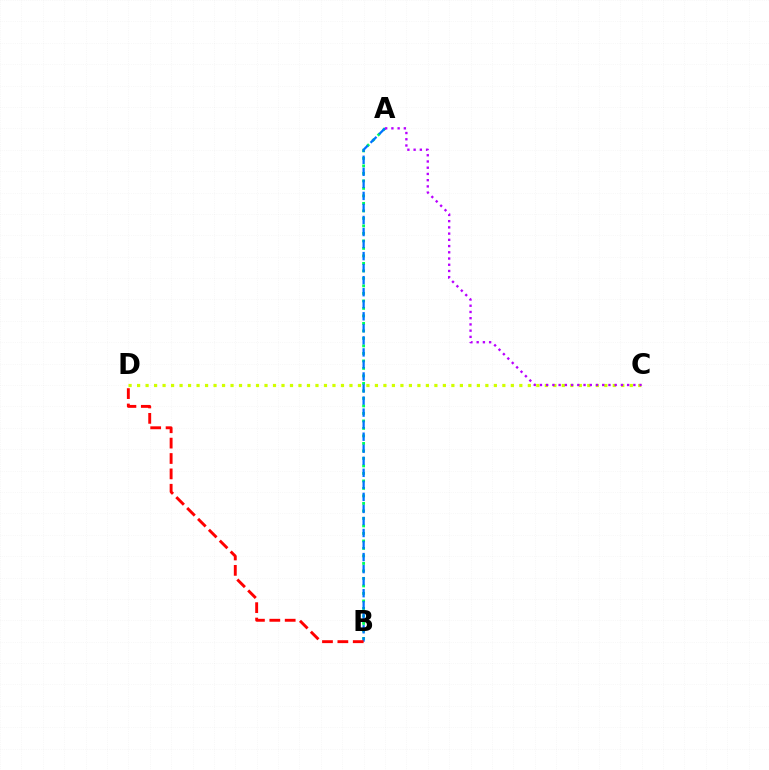{('A', 'B'): [{'color': '#00ff5c', 'line_style': 'dotted', 'thickness': 2.04}, {'color': '#0074ff', 'line_style': 'dashed', 'thickness': 1.64}], ('C', 'D'): [{'color': '#d1ff00', 'line_style': 'dotted', 'thickness': 2.31}], ('A', 'C'): [{'color': '#b900ff', 'line_style': 'dotted', 'thickness': 1.69}], ('B', 'D'): [{'color': '#ff0000', 'line_style': 'dashed', 'thickness': 2.09}]}